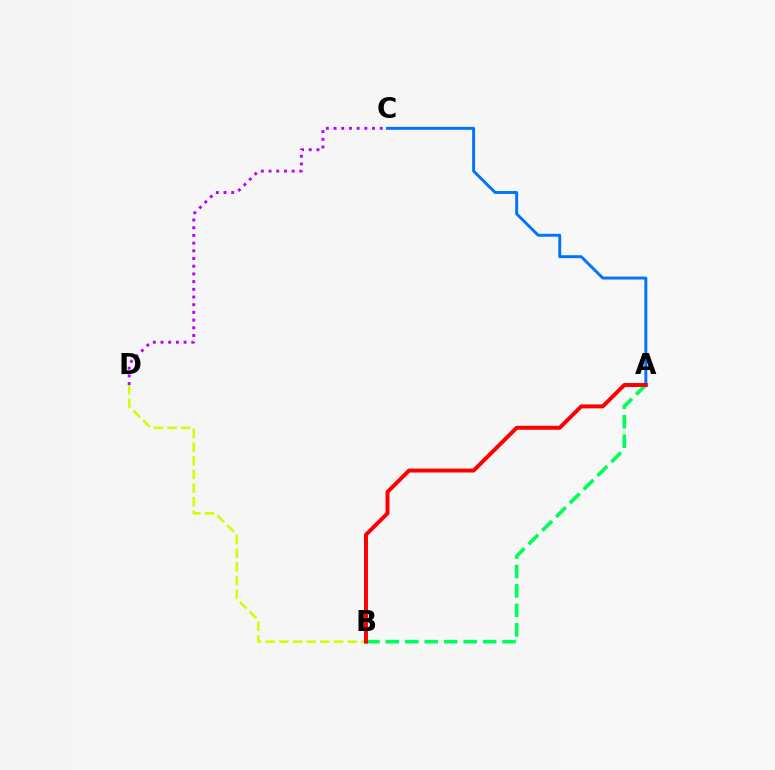{('A', 'B'): [{'color': '#00ff5c', 'line_style': 'dashed', 'thickness': 2.64}, {'color': '#ff0000', 'line_style': 'solid', 'thickness': 2.84}], ('A', 'C'): [{'color': '#0074ff', 'line_style': 'solid', 'thickness': 2.11}], ('C', 'D'): [{'color': '#b900ff', 'line_style': 'dotted', 'thickness': 2.09}], ('B', 'D'): [{'color': '#d1ff00', 'line_style': 'dashed', 'thickness': 1.86}]}